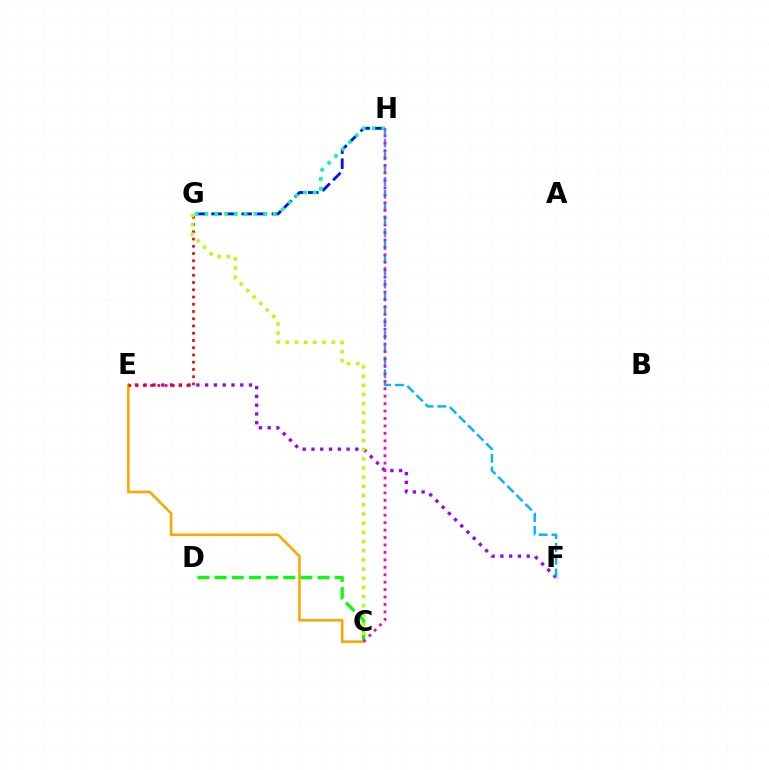{('E', 'F'): [{'color': '#9b00ff', 'line_style': 'dotted', 'thickness': 2.38}], ('C', 'E'): [{'color': '#ffa500', 'line_style': 'solid', 'thickness': 1.84}], ('F', 'H'): [{'color': '#00b5ff', 'line_style': 'dashed', 'thickness': 1.74}], ('C', 'D'): [{'color': '#08ff00', 'line_style': 'dashed', 'thickness': 2.33}], ('E', 'G'): [{'color': '#ff0000', 'line_style': 'dotted', 'thickness': 1.97}], ('G', 'H'): [{'color': '#0010ff', 'line_style': 'dashed', 'thickness': 2.05}, {'color': '#00ff9d', 'line_style': 'dotted', 'thickness': 2.65}], ('C', 'G'): [{'color': '#b3ff00', 'line_style': 'dotted', 'thickness': 2.5}], ('C', 'H'): [{'color': '#ff00bd', 'line_style': 'dotted', 'thickness': 2.02}]}